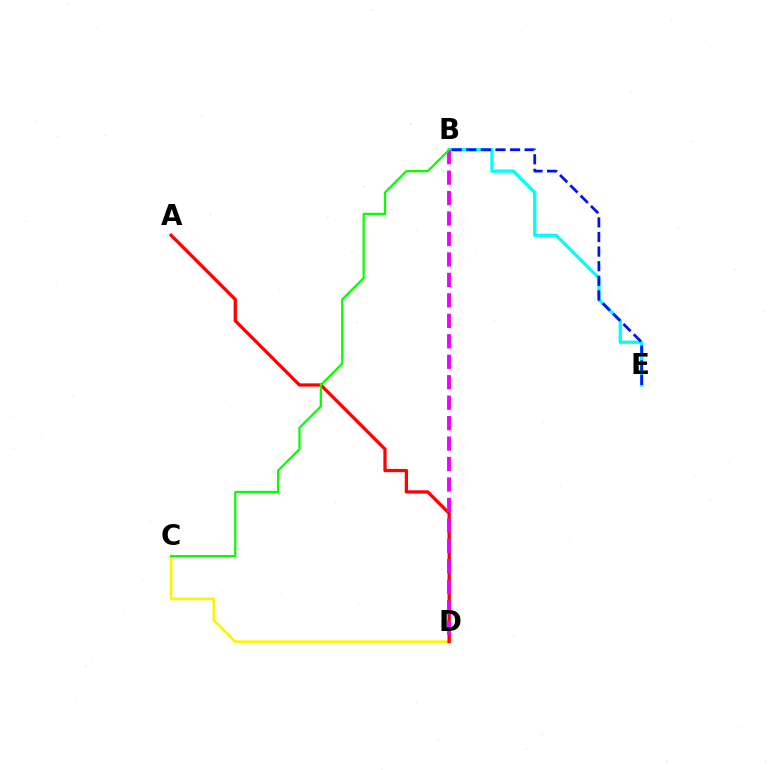{('B', 'E'): [{'color': '#00fff6', 'line_style': 'solid', 'thickness': 2.38}, {'color': '#0010ff', 'line_style': 'dashed', 'thickness': 1.98}], ('C', 'D'): [{'color': '#fcf500', 'line_style': 'solid', 'thickness': 1.9}], ('A', 'D'): [{'color': '#ff0000', 'line_style': 'solid', 'thickness': 2.35}], ('B', 'D'): [{'color': '#ee00ff', 'line_style': 'dashed', 'thickness': 2.78}], ('B', 'C'): [{'color': '#08ff00', 'line_style': 'solid', 'thickness': 1.62}]}